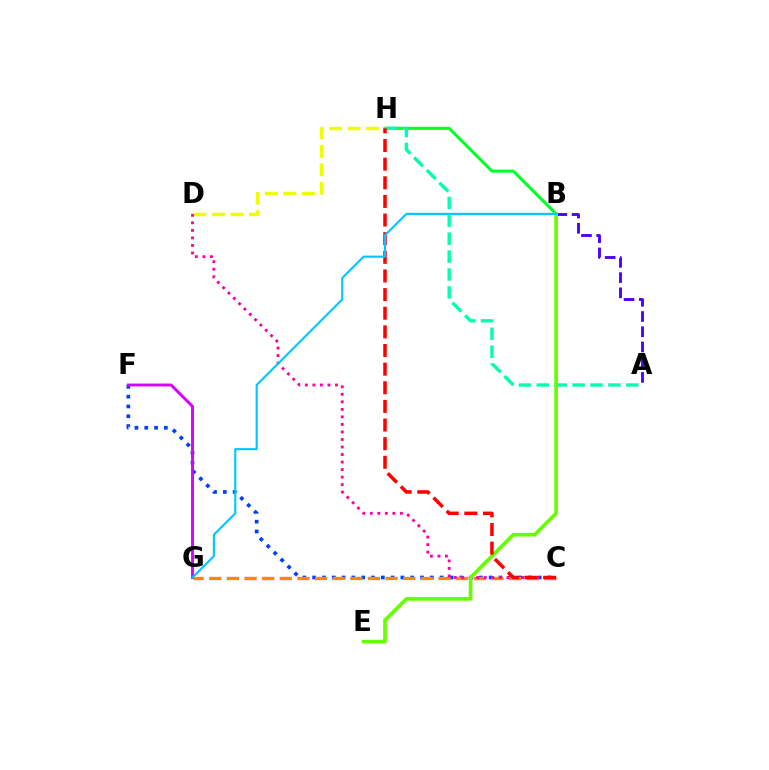{('C', 'F'): [{'color': '#003fff', 'line_style': 'dotted', 'thickness': 2.66}], ('C', 'G'): [{'color': '#ff8800', 'line_style': 'dashed', 'thickness': 2.4}], ('B', 'H'): [{'color': '#00ff27', 'line_style': 'solid', 'thickness': 2.16}], ('F', 'G'): [{'color': '#d600ff', 'line_style': 'solid', 'thickness': 2.09}], ('A', 'B'): [{'color': '#4f00ff', 'line_style': 'dashed', 'thickness': 2.07}], ('D', 'H'): [{'color': '#eeff00', 'line_style': 'dashed', 'thickness': 2.51}], ('A', 'H'): [{'color': '#00ffaf', 'line_style': 'dashed', 'thickness': 2.43}], ('C', 'D'): [{'color': '#ff00a0', 'line_style': 'dotted', 'thickness': 2.05}], ('B', 'E'): [{'color': '#66ff00', 'line_style': 'solid', 'thickness': 2.65}], ('C', 'H'): [{'color': '#ff0000', 'line_style': 'dashed', 'thickness': 2.53}], ('B', 'G'): [{'color': '#00c7ff', 'line_style': 'solid', 'thickness': 1.53}]}